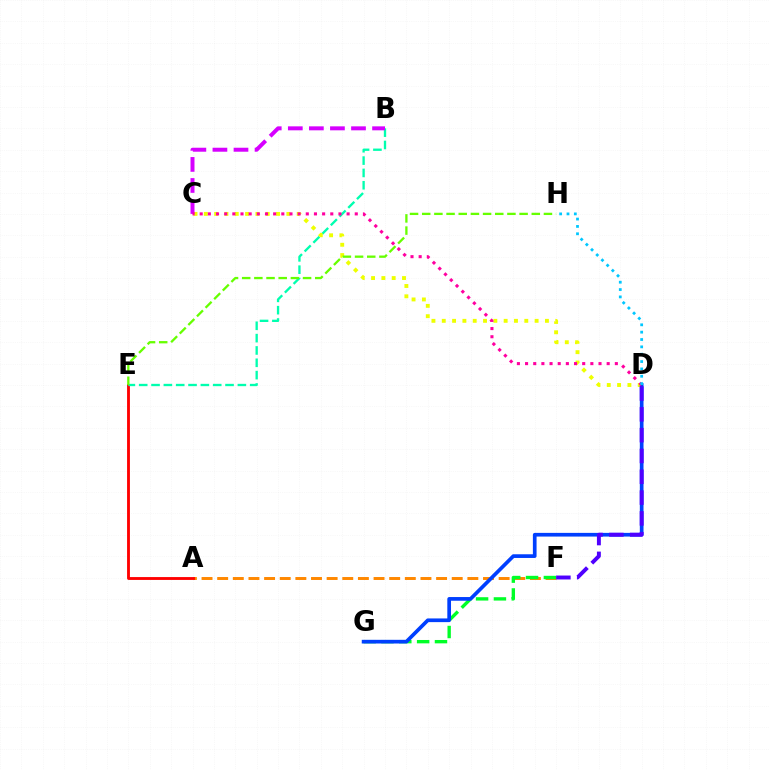{('A', 'F'): [{'color': '#ff8800', 'line_style': 'dashed', 'thickness': 2.12}], ('F', 'G'): [{'color': '#00ff27', 'line_style': 'dashed', 'thickness': 2.42}], ('A', 'E'): [{'color': '#ff0000', 'line_style': 'solid', 'thickness': 2.05}], ('B', 'E'): [{'color': '#00ffaf', 'line_style': 'dashed', 'thickness': 1.68}], ('C', 'D'): [{'color': '#eeff00', 'line_style': 'dotted', 'thickness': 2.8}, {'color': '#ff00a0', 'line_style': 'dotted', 'thickness': 2.22}], ('D', 'G'): [{'color': '#003fff', 'line_style': 'solid', 'thickness': 2.66}], ('B', 'C'): [{'color': '#d600ff', 'line_style': 'dashed', 'thickness': 2.86}], ('D', 'F'): [{'color': '#4f00ff', 'line_style': 'dashed', 'thickness': 2.83}], ('D', 'H'): [{'color': '#00c7ff', 'line_style': 'dotted', 'thickness': 2.0}], ('E', 'H'): [{'color': '#66ff00', 'line_style': 'dashed', 'thickness': 1.65}]}